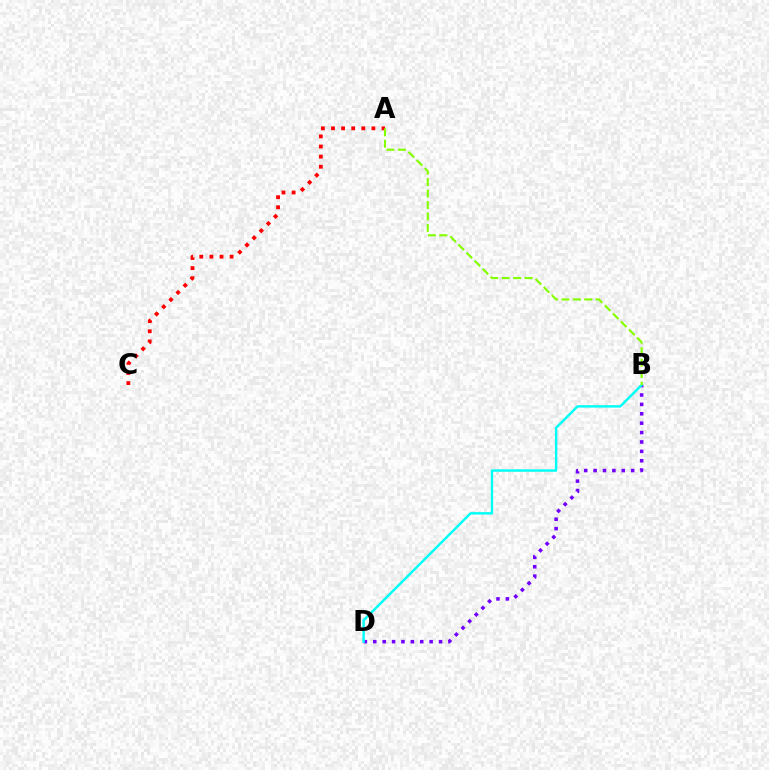{('A', 'C'): [{'color': '#ff0000', 'line_style': 'dotted', 'thickness': 2.75}], ('B', 'D'): [{'color': '#7200ff', 'line_style': 'dotted', 'thickness': 2.55}, {'color': '#00fff6', 'line_style': 'solid', 'thickness': 1.75}], ('A', 'B'): [{'color': '#84ff00', 'line_style': 'dashed', 'thickness': 1.55}]}